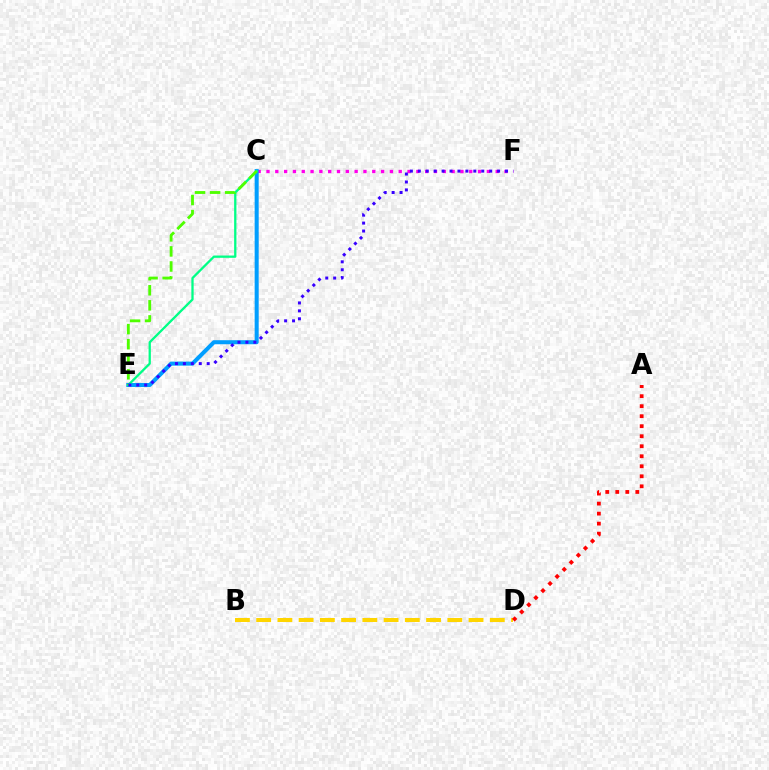{('C', 'F'): [{'color': '#ff00ed', 'line_style': 'dotted', 'thickness': 2.4}], ('C', 'E'): [{'color': '#009eff', 'line_style': 'solid', 'thickness': 2.91}, {'color': '#00ff86', 'line_style': 'solid', 'thickness': 1.65}, {'color': '#4fff00', 'line_style': 'dashed', 'thickness': 2.05}], ('B', 'D'): [{'color': '#ffd500', 'line_style': 'dashed', 'thickness': 2.89}], ('A', 'D'): [{'color': '#ff0000', 'line_style': 'dotted', 'thickness': 2.72}], ('E', 'F'): [{'color': '#3700ff', 'line_style': 'dotted', 'thickness': 2.15}]}